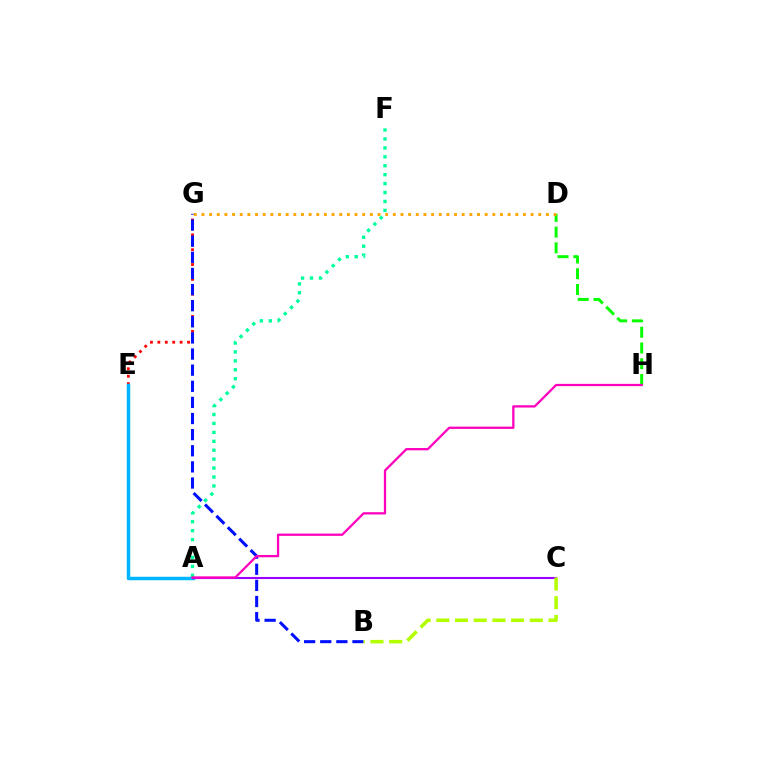{('E', 'G'): [{'color': '#ff0000', 'line_style': 'dotted', 'thickness': 2.02}], ('A', 'E'): [{'color': '#00b5ff', 'line_style': 'solid', 'thickness': 2.51}], ('D', 'H'): [{'color': '#08ff00', 'line_style': 'dashed', 'thickness': 2.14}], ('A', 'C'): [{'color': '#9b00ff', 'line_style': 'solid', 'thickness': 1.51}], ('B', 'G'): [{'color': '#0010ff', 'line_style': 'dashed', 'thickness': 2.19}], ('D', 'G'): [{'color': '#ffa500', 'line_style': 'dotted', 'thickness': 2.08}], ('A', 'F'): [{'color': '#00ff9d', 'line_style': 'dotted', 'thickness': 2.43}], ('B', 'C'): [{'color': '#b3ff00', 'line_style': 'dashed', 'thickness': 2.54}], ('A', 'H'): [{'color': '#ff00bd', 'line_style': 'solid', 'thickness': 1.64}]}